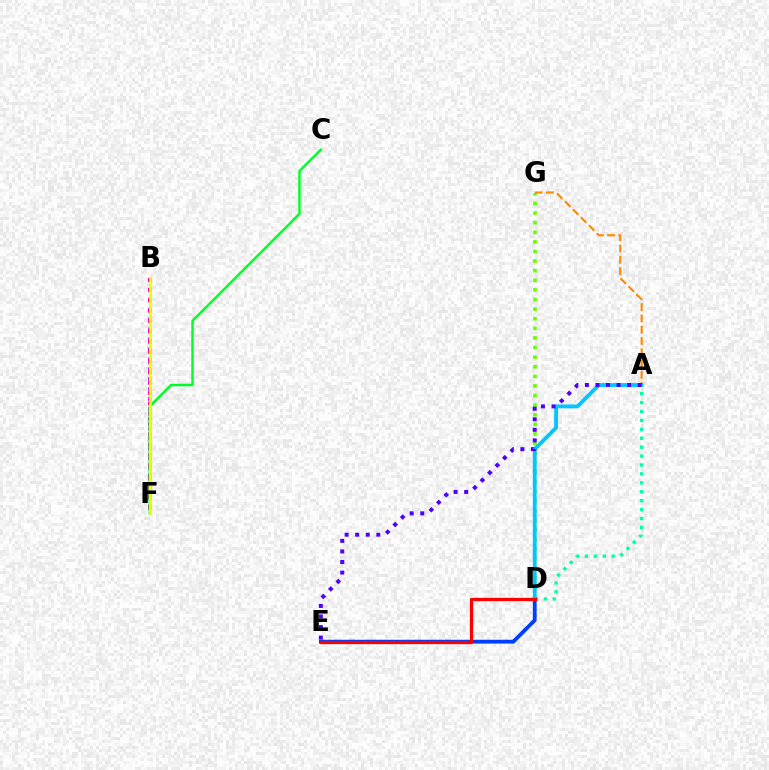{('B', 'F'): [{'color': '#d600ff', 'line_style': 'dotted', 'thickness': 2.7}, {'color': '#ff00a0', 'line_style': 'dotted', 'thickness': 2.8}, {'color': '#eeff00', 'line_style': 'solid', 'thickness': 2.01}], ('D', 'G'): [{'color': '#66ff00', 'line_style': 'dotted', 'thickness': 2.61}], ('C', 'F'): [{'color': '#00ff27', 'line_style': 'solid', 'thickness': 1.76}], ('A', 'G'): [{'color': '#ff8800', 'line_style': 'dashed', 'thickness': 1.53}], ('D', 'E'): [{'color': '#003fff', 'line_style': 'solid', 'thickness': 2.75}, {'color': '#ff0000', 'line_style': 'solid', 'thickness': 2.34}], ('A', 'D'): [{'color': '#00c7ff', 'line_style': 'solid', 'thickness': 2.76}, {'color': '#00ffaf', 'line_style': 'dotted', 'thickness': 2.42}], ('A', 'E'): [{'color': '#4f00ff', 'line_style': 'dotted', 'thickness': 2.87}]}